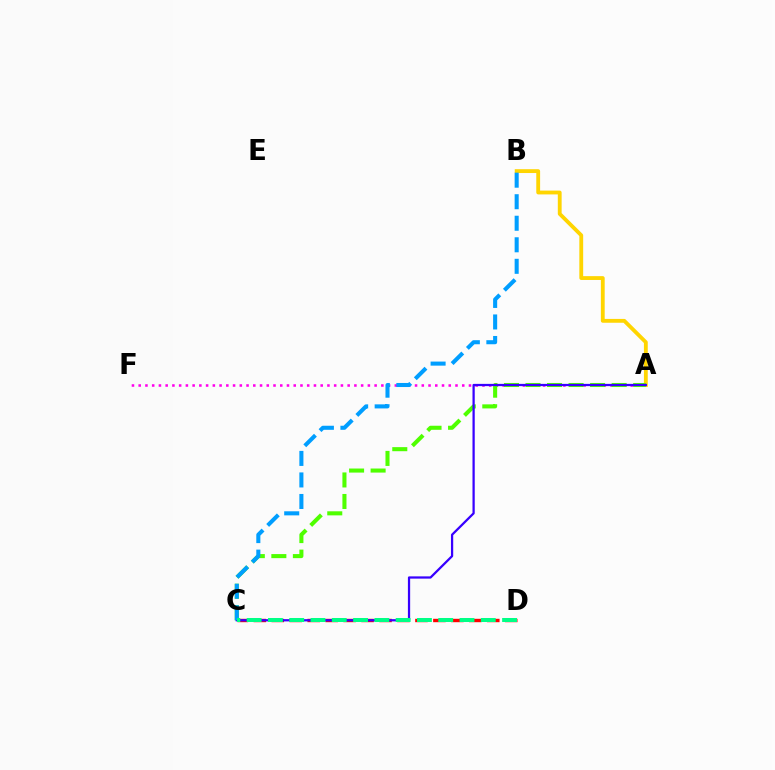{('A', 'F'): [{'color': '#ff00ed', 'line_style': 'dotted', 'thickness': 1.83}], ('C', 'D'): [{'color': '#ff0000', 'line_style': 'dashed', 'thickness': 2.44}, {'color': '#00ff86', 'line_style': 'dashed', 'thickness': 2.89}], ('A', 'B'): [{'color': '#ffd500', 'line_style': 'solid', 'thickness': 2.76}], ('A', 'C'): [{'color': '#4fff00', 'line_style': 'dashed', 'thickness': 2.93}, {'color': '#3700ff', 'line_style': 'solid', 'thickness': 1.62}], ('B', 'C'): [{'color': '#009eff', 'line_style': 'dashed', 'thickness': 2.93}]}